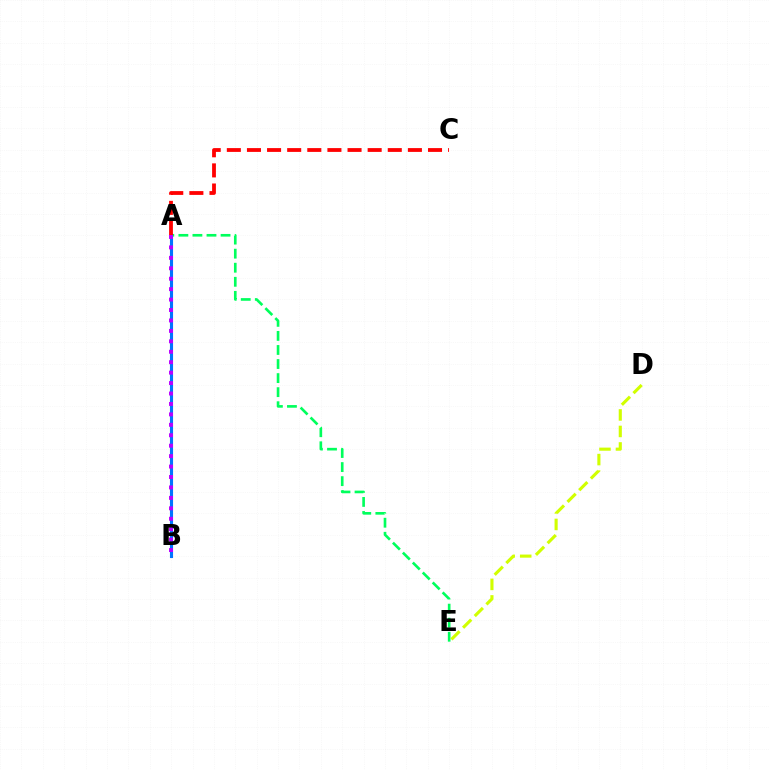{('A', 'E'): [{'color': '#00ff5c', 'line_style': 'dashed', 'thickness': 1.91}], ('D', 'E'): [{'color': '#d1ff00', 'line_style': 'dashed', 'thickness': 2.24}], ('A', 'B'): [{'color': '#0074ff', 'line_style': 'solid', 'thickness': 2.24}, {'color': '#b900ff', 'line_style': 'dotted', 'thickness': 2.84}], ('A', 'C'): [{'color': '#ff0000', 'line_style': 'dashed', 'thickness': 2.73}]}